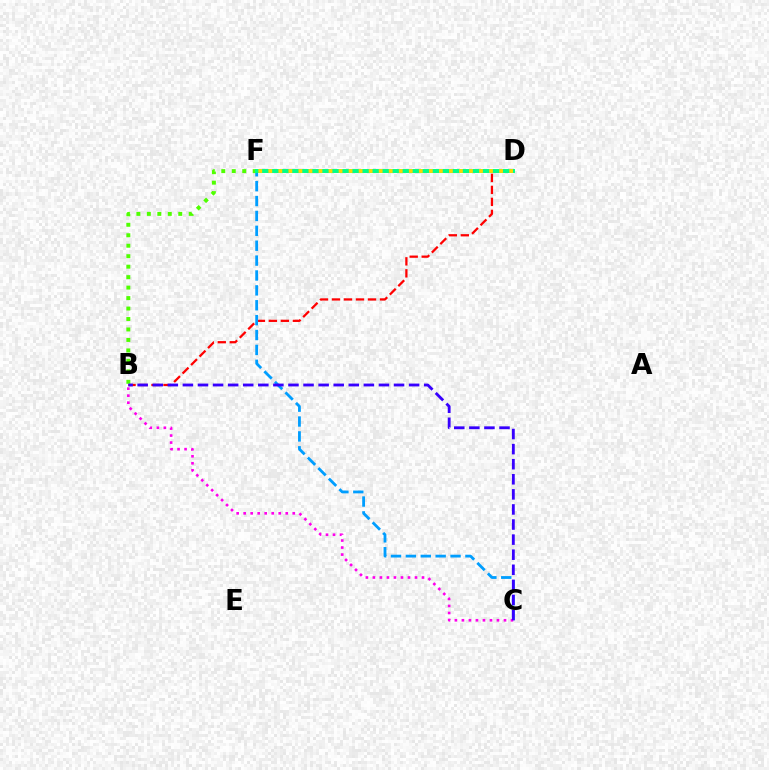{('B', 'D'): [{'color': '#ff0000', 'line_style': 'dashed', 'thickness': 1.63}], ('C', 'F'): [{'color': '#009eff', 'line_style': 'dashed', 'thickness': 2.02}], ('B', 'F'): [{'color': '#4fff00', 'line_style': 'dotted', 'thickness': 2.84}], ('D', 'F'): [{'color': '#00ff86', 'line_style': 'solid', 'thickness': 2.84}, {'color': '#ffd500', 'line_style': 'dotted', 'thickness': 2.73}], ('B', 'C'): [{'color': '#ff00ed', 'line_style': 'dotted', 'thickness': 1.91}, {'color': '#3700ff', 'line_style': 'dashed', 'thickness': 2.05}]}